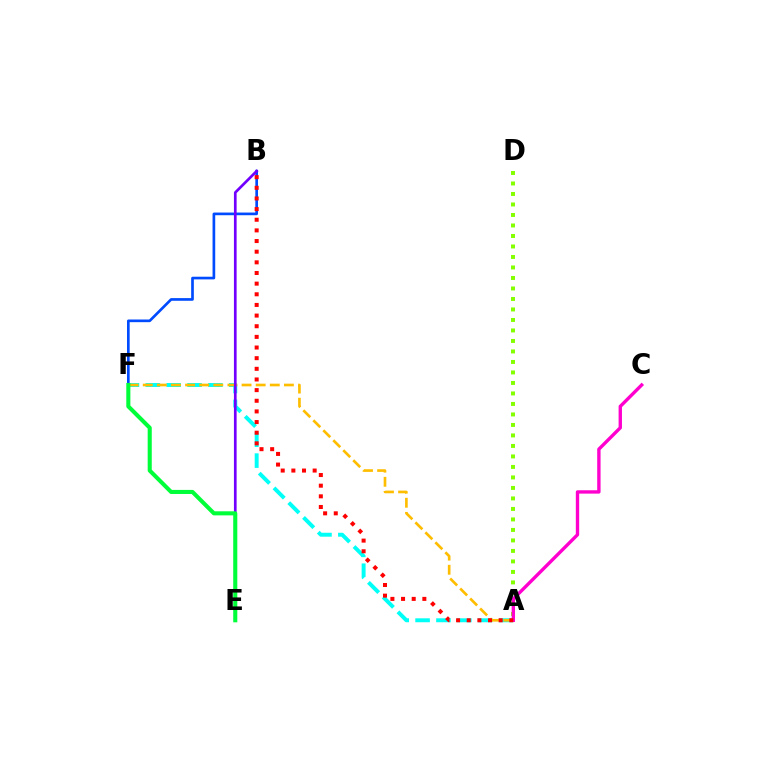{('B', 'F'): [{'color': '#004bff', 'line_style': 'solid', 'thickness': 1.92}], ('A', 'F'): [{'color': '#00fff6', 'line_style': 'dashed', 'thickness': 2.83}, {'color': '#ffbd00', 'line_style': 'dashed', 'thickness': 1.92}], ('B', 'E'): [{'color': '#7200ff', 'line_style': 'solid', 'thickness': 1.94}], ('E', 'F'): [{'color': '#00ff39', 'line_style': 'solid', 'thickness': 2.93}], ('A', 'D'): [{'color': '#84ff00', 'line_style': 'dotted', 'thickness': 2.85}], ('A', 'C'): [{'color': '#ff00cf', 'line_style': 'solid', 'thickness': 2.42}], ('A', 'B'): [{'color': '#ff0000', 'line_style': 'dotted', 'thickness': 2.89}]}